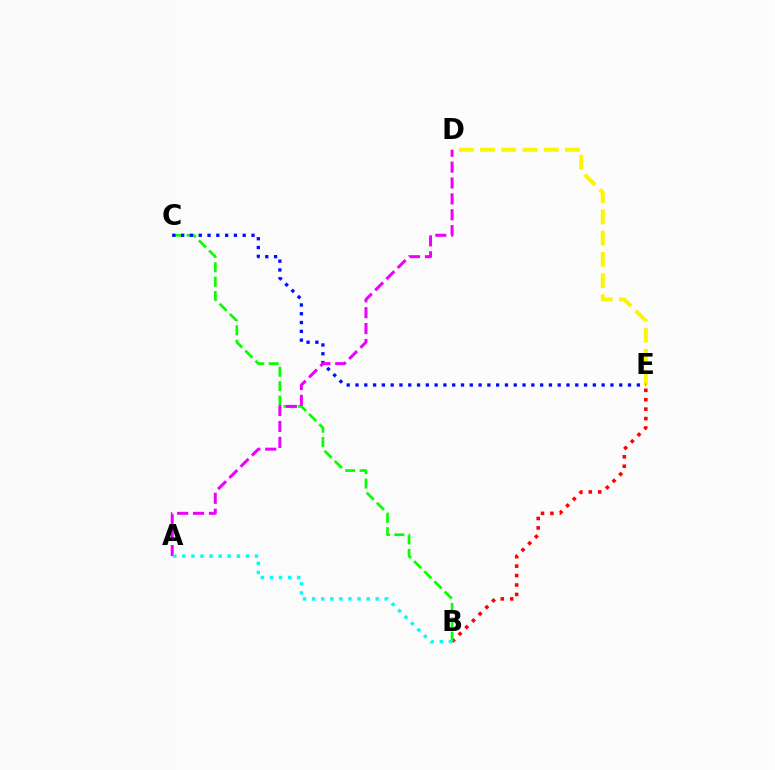{('B', 'E'): [{'color': '#ff0000', 'line_style': 'dotted', 'thickness': 2.56}], ('B', 'C'): [{'color': '#08ff00', 'line_style': 'dashed', 'thickness': 1.96}], ('D', 'E'): [{'color': '#fcf500', 'line_style': 'dashed', 'thickness': 2.89}], ('C', 'E'): [{'color': '#0010ff', 'line_style': 'dotted', 'thickness': 2.39}], ('A', 'D'): [{'color': '#ee00ff', 'line_style': 'dashed', 'thickness': 2.16}], ('A', 'B'): [{'color': '#00fff6', 'line_style': 'dotted', 'thickness': 2.47}]}